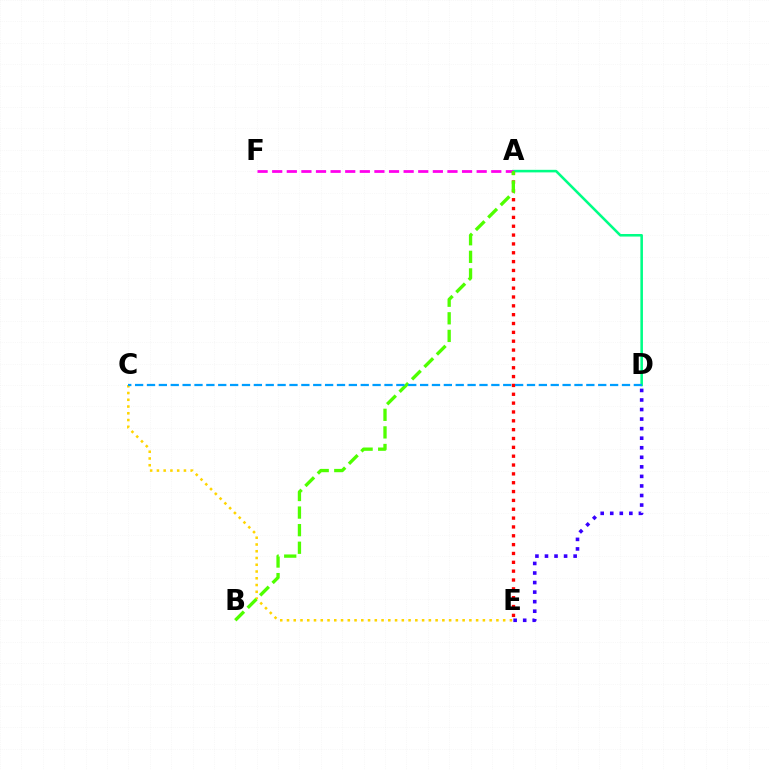{('D', 'E'): [{'color': '#3700ff', 'line_style': 'dotted', 'thickness': 2.6}], ('A', 'D'): [{'color': '#00ff86', 'line_style': 'solid', 'thickness': 1.85}], ('A', 'F'): [{'color': '#ff00ed', 'line_style': 'dashed', 'thickness': 1.98}], ('C', 'E'): [{'color': '#ffd500', 'line_style': 'dotted', 'thickness': 1.84}], ('A', 'E'): [{'color': '#ff0000', 'line_style': 'dotted', 'thickness': 2.4}], ('A', 'B'): [{'color': '#4fff00', 'line_style': 'dashed', 'thickness': 2.39}], ('C', 'D'): [{'color': '#009eff', 'line_style': 'dashed', 'thickness': 1.61}]}